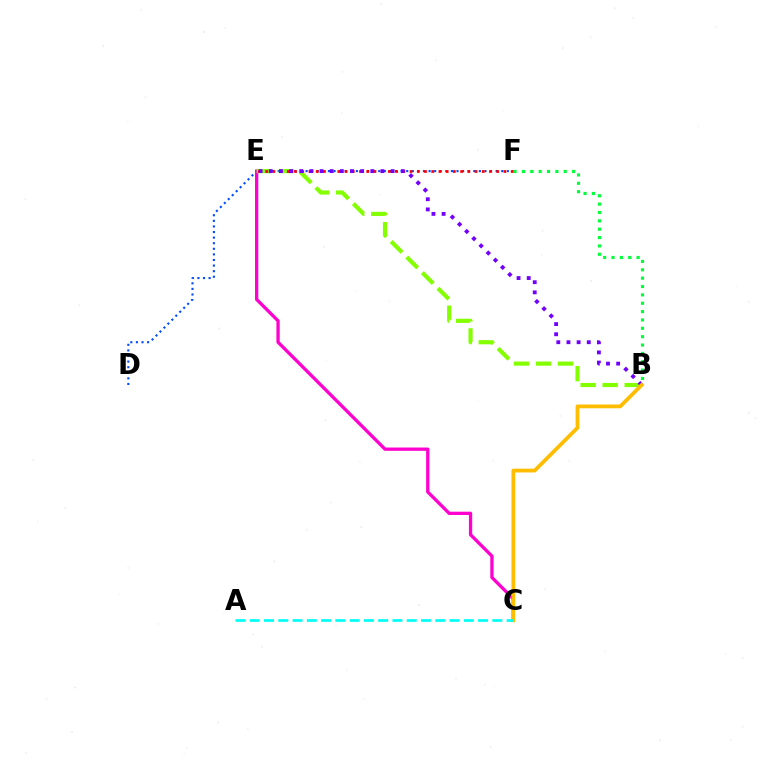{('D', 'F'): [{'color': '#004bff', 'line_style': 'dotted', 'thickness': 1.52}], ('C', 'E'): [{'color': '#ff00cf', 'line_style': 'solid', 'thickness': 2.37}], ('B', 'E'): [{'color': '#84ff00', 'line_style': 'dashed', 'thickness': 2.99}, {'color': '#7200ff', 'line_style': 'dotted', 'thickness': 2.76}], ('B', 'F'): [{'color': '#00ff39', 'line_style': 'dotted', 'thickness': 2.27}], ('E', 'F'): [{'color': '#ff0000', 'line_style': 'dotted', 'thickness': 1.96}], ('B', 'C'): [{'color': '#ffbd00', 'line_style': 'solid', 'thickness': 2.72}], ('A', 'C'): [{'color': '#00fff6', 'line_style': 'dashed', 'thickness': 1.94}]}